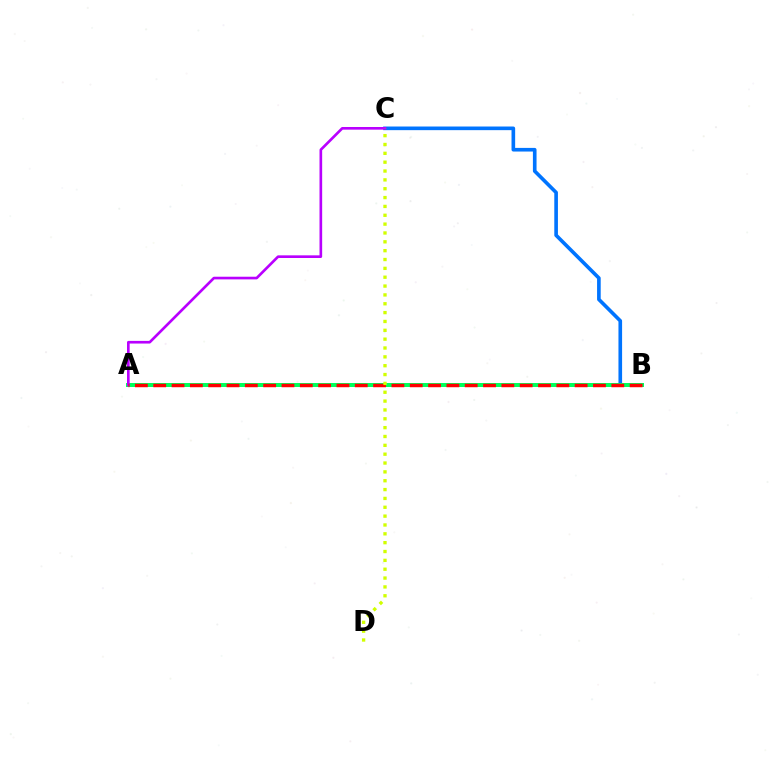{('B', 'C'): [{'color': '#0074ff', 'line_style': 'solid', 'thickness': 2.62}], ('A', 'B'): [{'color': '#00ff5c', 'line_style': 'solid', 'thickness': 2.86}, {'color': '#ff0000', 'line_style': 'dashed', 'thickness': 2.49}], ('A', 'C'): [{'color': '#b900ff', 'line_style': 'solid', 'thickness': 1.91}], ('C', 'D'): [{'color': '#d1ff00', 'line_style': 'dotted', 'thickness': 2.4}]}